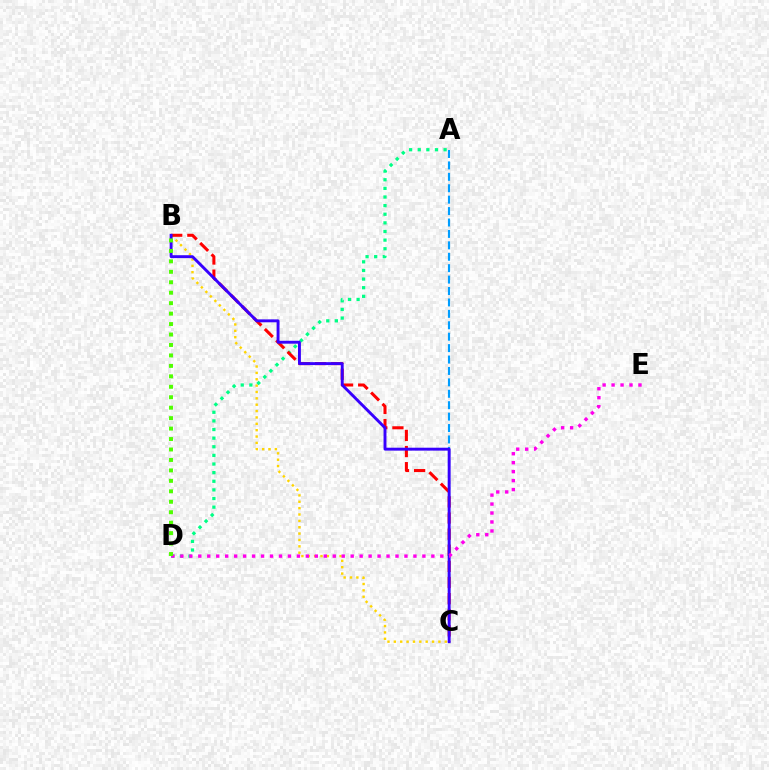{('B', 'C'): [{'color': '#ffd500', 'line_style': 'dotted', 'thickness': 1.73}, {'color': '#ff0000', 'line_style': 'dashed', 'thickness': 2.19}, {'color': '#3700ff', 'line_style': 'solid', 'thickness': 2.1}], ('A', 'D'): [{'color': '#00ff86', 'line_style': 'dotted', 'thickness': 2.34}], ('A', 'C'): [{'color': '#009eff', 'line_style': 'dashed', 'thickness': 1.55}], ('D', 'E'): [{'color': '#ff00ed', 'line_style': 'dotted', 'thickness': 2.44}], ('B', 'D'): [{'color': '#4fff00', 'line_style': 'dotted', 'thickness': 2.84}]}